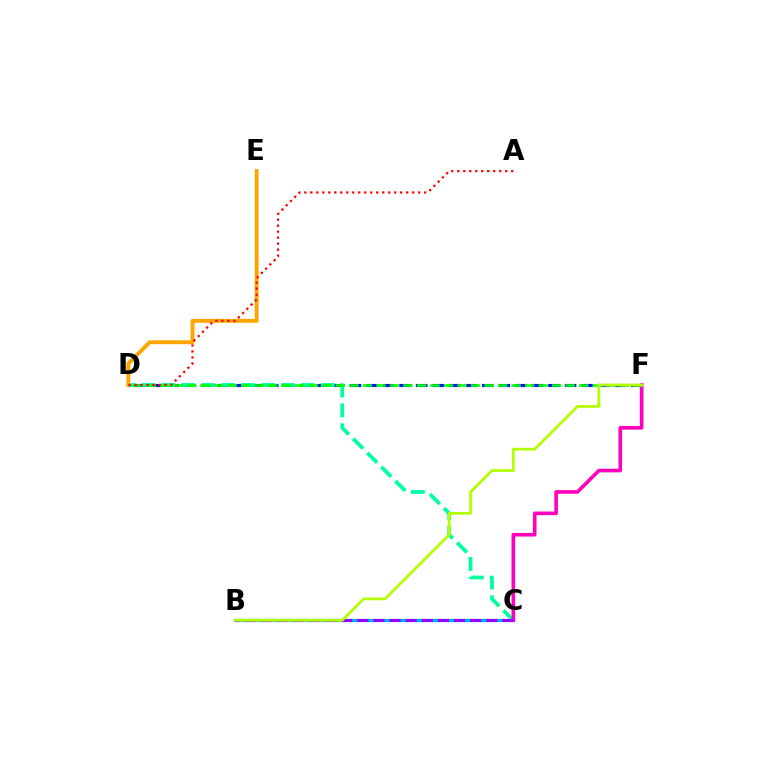{('D', 'F'): [{'color': '#0010ff', 'line_style': 'dashed', 'thickness': 2.25}, {'color': '#08ff00', 'line_style': 'dashed', 'thickness': 1.84}], ('C', 'D'): [{'color': '#00ff9d', 'line_style': 'dashed', 'thickness': 2.71}], ('B', 'C'): [{'color': '#00b5ff', 'line_style': 'solid', 'thickness': 2.34}, {'color': '#9b00ff', 'line_style': 'dashed', 'thickness': 2.19}], ('D', 'E'): [{'color': '#ffa500', 'line_style': 'solid', 'thickness': 2.81}], ('C', 'F'): [{'color': '#ff00bd', 'line_style': 'solid', 'thickness': 2.6}], ('A', 'D'): [{'color': '#ff0000', 'line_style': 'dotted', 'thickness': 1.63}], ('B', 'F'): [{'color': '#b3ff00', 'line_style': 'solid', 'thickness': 1.98}]}